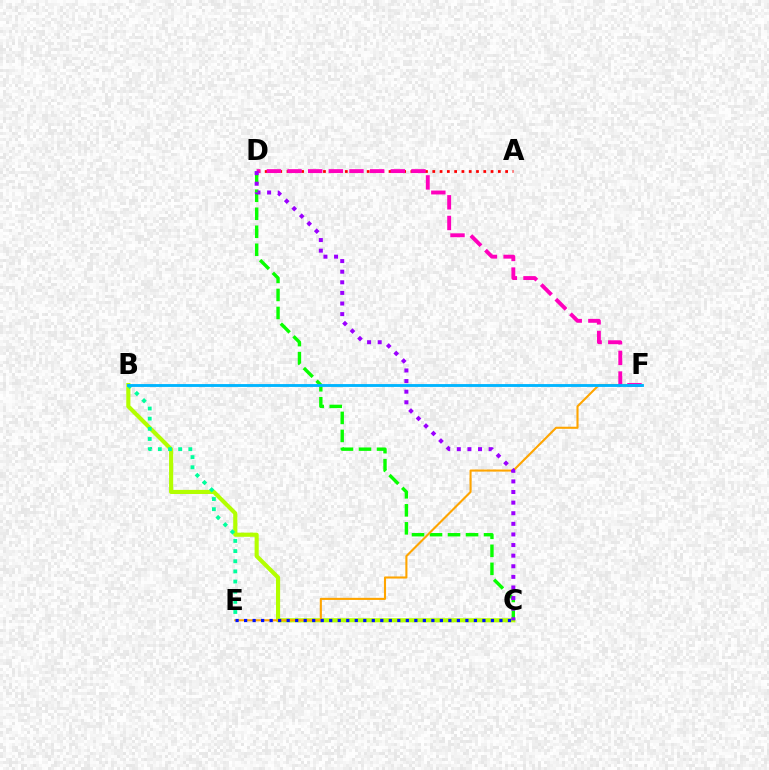{('B', 'C'): [{'color': '#b3ff00', 'line_style': 'solid', 'thickness': 2.97}], ('B', 'E'): [{'color': '#00ff9d', 'line_style': 'dotted', 'thickness': 2.76}], ('A', 'D'): [{'color': '#ff0000', 'line_style': 'dotted', 'thickness': 1.98}], ('C', 'D'): [{'color': '#08ff00', 'line_style': 'dashed', 'thickness': 2.45}, {'color': '#9b00ff', 'line_style': 'dotted', 'thickness': 2.88}], ('E', 'F'): [{'color': '#ffa500', 'line_style': 'solid', 'thickness': 1.51}], ('D', 'F'): [{'color': '#ff00bd', 'line_style': 'dashed', 'thickness': 2.81}], ('B', 'F'): [{'color': '#00b5ff', 'line_style': 'solid', 'thickness': 2.06}], ('C', 'E'): [{'color': '#0010ff', 'line_style': 'dotted', 'thickness': 2.31}]}